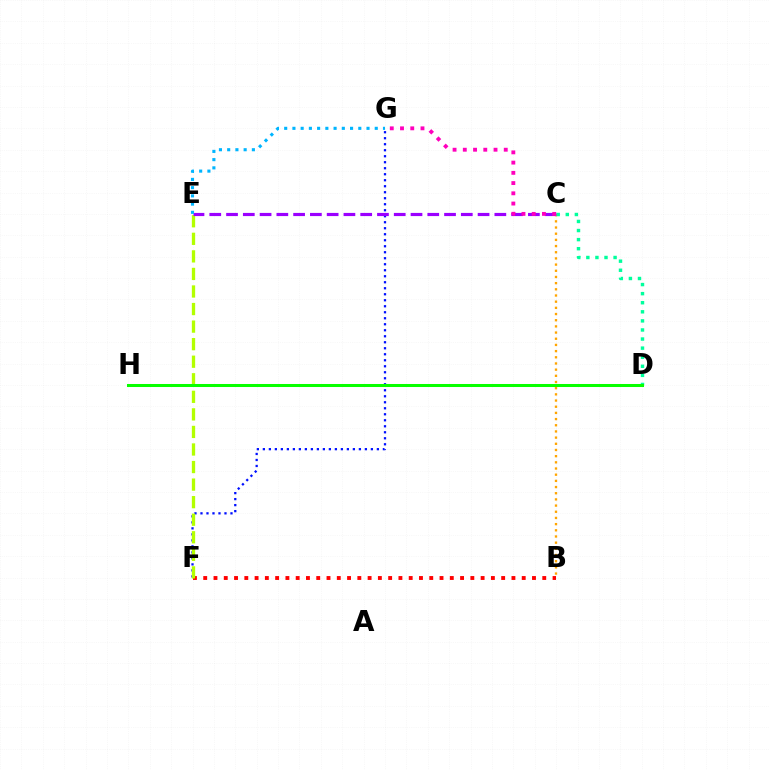{('B', 'C'): [{'color': '#ffa500', 'line_style': 'dotted', 'thickness': 1.68}], ('B', 'F'): [{'color': '#ff0000', 'line_style': 'dotted', 'thickness': 2.79}], ('F', 'G'): [{'color': '#0010ff', 'line_style': 'dotted', 'thickness': 1.63}], ('E', 'F'): [{'color': '#b3ff00', 'line_style': 'dashed', 'thickness': 2.38}], ('C', 'E'): [{'color': '#9b00ff', 'line_style': 'dashed', 'thickness': 2.28}], ('E', 'G'): [{'color': '#00b5ff', 'line_style': 'dotted', 'thickness': 2.24}], ('C', 'D'): [{'color': '#00ff9d', 'line_style': 'dotted', 'thickness': 2.47}], ('D', 'H'): [{'color': '#08ff00', 'line_style': 'solid', 'thickness': 2.18}], ('C', 'G'): [{'color': '#ff00bd', 'line_style': 'dotted', 'thickness': 2.78}]}